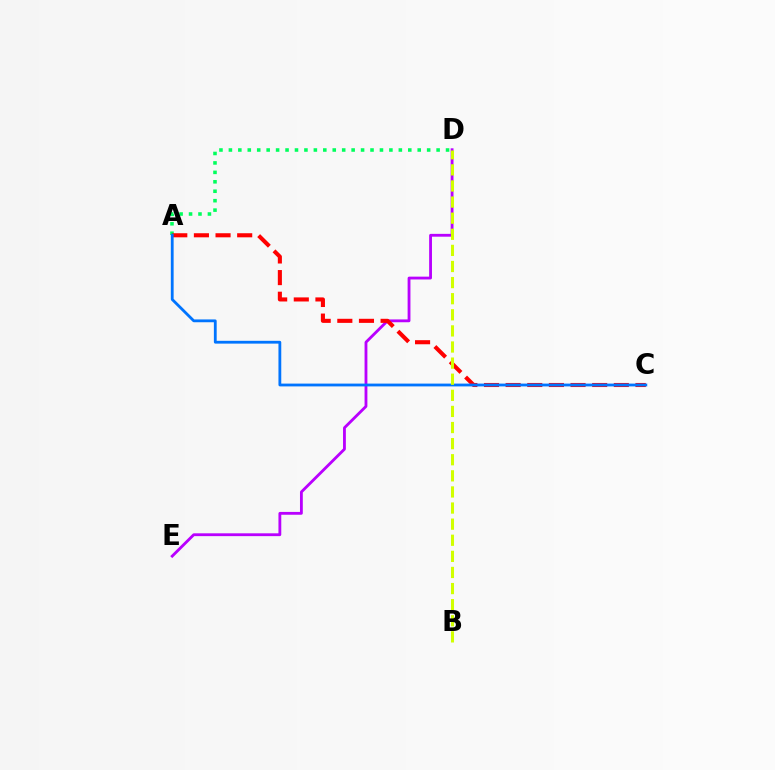{('A', 'D'): [{'color': '#00ff5c', 'line_style': 'dotted', 'thickness': 2.57}], ('D', 'E'): [{'color': '#b900ff', 'line_style': 'solid', 'thickness': 2.03}], ('A', 'C'): [{'color': '#ff0000', 'line_style': 'dashed', 'thickness': 2.94}, {'color': '#0074ff', 'line_style': 'solid', 'thickness': 2.02}], ('B', 'D'): [{'color': '#d1ff00', 'line_style': 'dashed', 'thickness': 2.19}]}